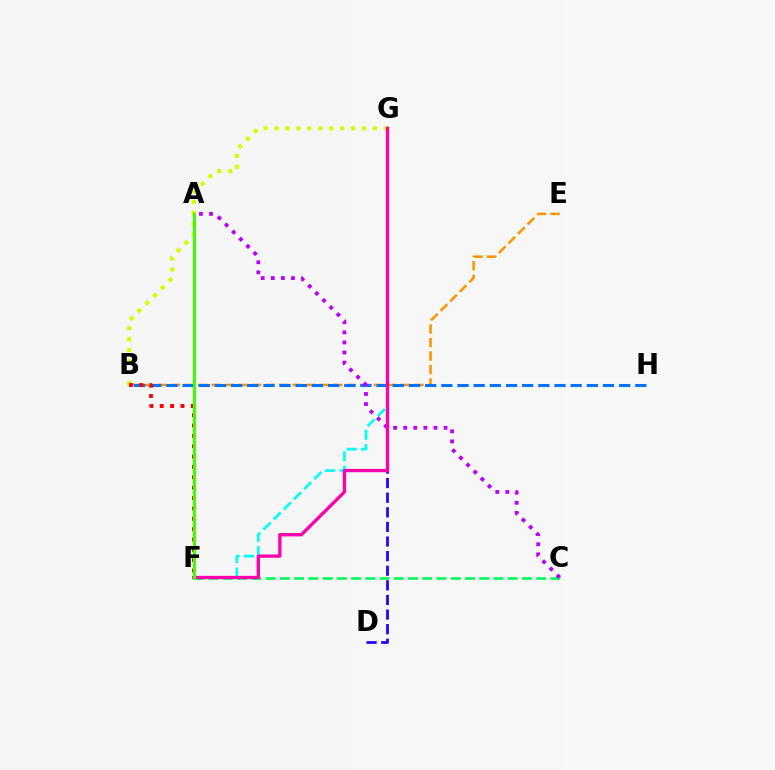{('B', 'E'): [{'color': '#ff9400', 'line_style': 'dashed', 'thickness': 1.84}], ('B', 'H'): [{'color': '#0074ff', 'line_style': 'dashed', 'thickness': 2.2}], ('F', 'G'): [{'color': '#00fff6', 'line_style': 'dashed', 'thickness': 1.95}, {'color': '#ff00ac', 'line_style': 'solid', 'thickness': 2.39}], ('D', 'G'): [{'color': '#2500ff', 'line_style': 'dashed', 'thickness': 1.98}], ('B', 'G'): [{'color': '#d1ff00', 'line_style': 'dotted', 'thickness': 2.97}], ('C', 'F'): [{'color': '#00ff5c', 'line_style': 'dashed', 'thickness': 1.93}], ('B', 'F'): [{'color': '#ff0000', 'line_style': 'dotted', 'thickness': 2.81}], ('A', 'C'): [{'color': '#b900ff', 'line_style': 'dotted', 'thickness': 2.74}], ('A', 'F'): [{'color': '#3dff00', 'line_style': 'solid', 'thickness': 2.19}]}